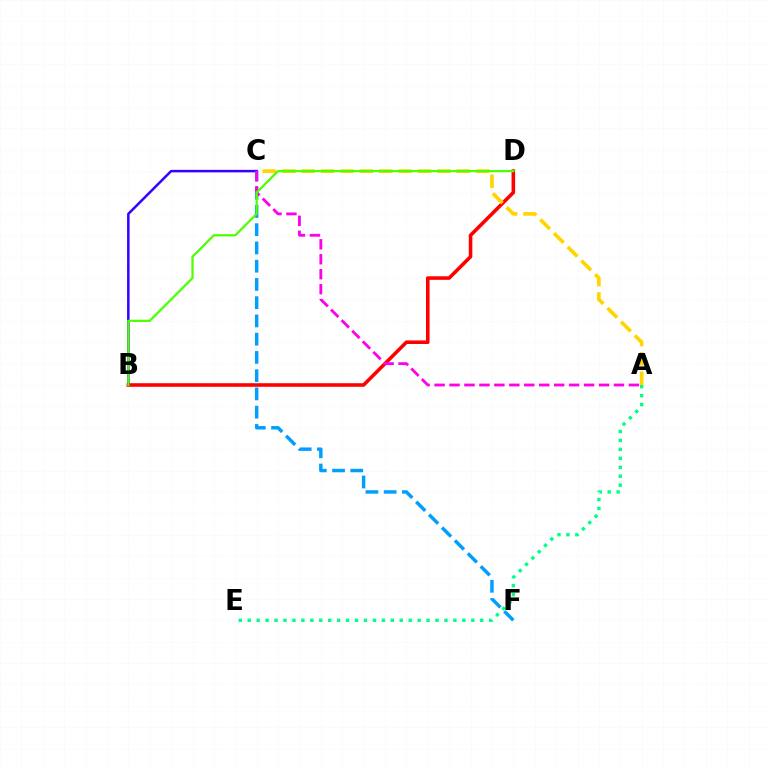{('B', 'C'): [{'color': '#3700ff', 'line_style': 'solid', 'thickness': 1.81}], ('B', 'D'): [{'color': '#ff0000', 'line_style': 'solid', 'thickness': 2.58}, {'color': '#4fff00', 'line_style': 'solid', 'thickness': 1.62}], ('C', 'F'): [{'color': '#009eff', 'line_style': 'dashed', 'thickness': 2.48}], ('A', 'C'): [{'color': '#ffd500', 'line_style': 'dashed', 'thickness': 2.63}, {'color': '#ff00ed', 'line_style': 'dashed', 'thickness': 2.03}], ('A', 'E'): [{'color': '#00ff86', 'line_style': 'dotted', 'thickness': 2.43}]}